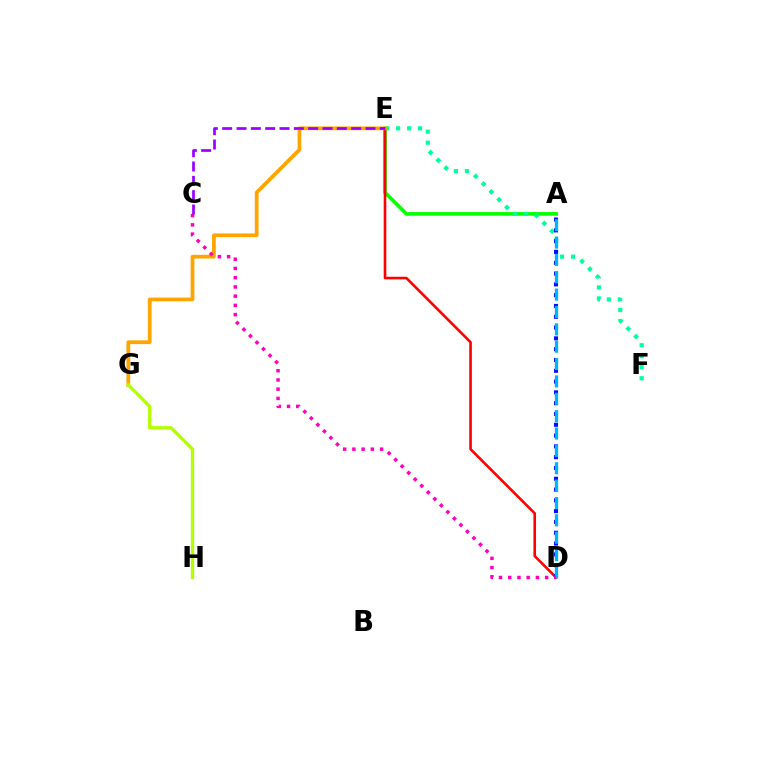{('A', 'E'): [{'color': '#08ff00', 'line_style': 'solid', 'thickness': 2.64}], ('E', 'F'): [{'color': '#00ff9d', 'line_style': 'dotted', 'thickness': 2.99}], ('D', 'E'): [{'color': '#ff0000', 'line_style': 'solid', 'thickness': 1.89}], ('E', 'G'): [{'color': '#ffa500', 'line_style': 'solid', 'thickness': 2.7}], ('A', 'D'): [{'color': '#0010ff', 'line_style': 'dotted', 'thickness': 2.93}, {'color': '#00b5ff', 'line_style': 'dashed', 'thickness': 2.36}], ('G', 'H'): [{'color': '#b3ff00', 'line_style': 'solid', 'thickness': 2.39}], ('C', 'D'): [{'color': '#ff00bd', 'line_style': 'dotted', 'thickness': 2.51}], ('C', 'E'): [{'color': '#9b00ff', 'line_style': 'dashed', 'thickness': 1.95}]}